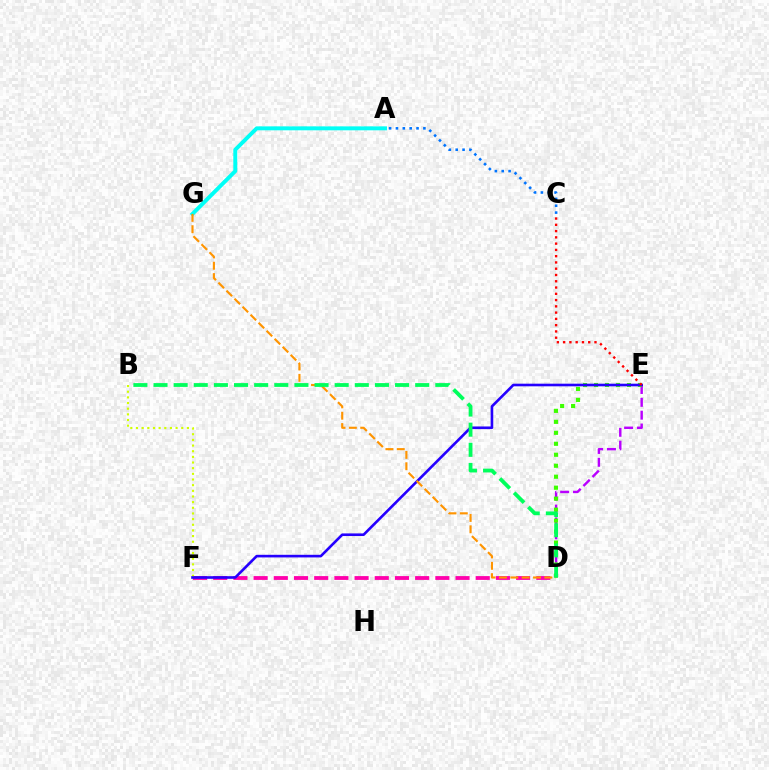{('D', 'F'): [{'color': '#ff00ac', 'line_style': 'dashed', 'thickness': 2.74}], ('D', 'E'): [{'color': '#b900ff', 'line_style': 'dashed', 'thickness': 1.74}, {'color': '#3dff00', 'line_style': 'dotted', 'thickness': 2.98}], ('B', 'F'): [{'color': '#d1ff00', 'line_style': 'dotted', 'thickness': 1.54}], ('A', 'C'): [{'color': '#0074ff', 'line_style': 'dotted', 'thickness': 1.86}], ('E', 'F'): [{'color': '#2500ff', 'line_style': 'solid', 'thickness': 1.89}], ('C', 'E'): [{'color': '#ff0000', 'line_style': 'dotted', 'thickness': 1.7}], ('A', 'G'): [{'color': '#00fff6', 'line_style': 'solid', 'thickness': 2.83}], ('D', 'G'): [{'color': '#ff9400', 'line_style': 'dashed', 'thickness': 1.54}], ('B', 'D'): [{'color': '#00ff5c', 'line_style': 'dashed', 'thickness': 2.73}]}